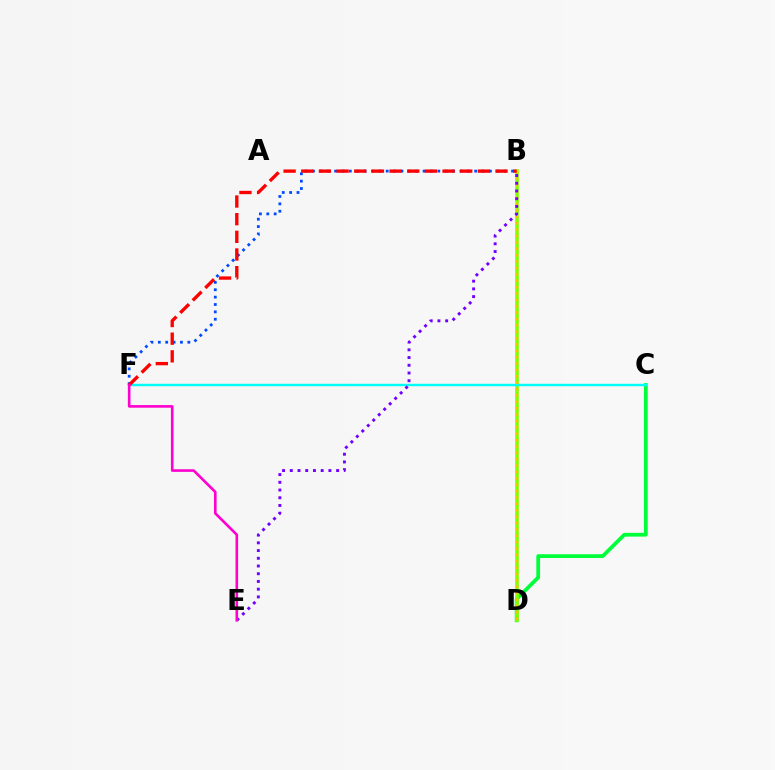{('C', 'D'): [{'color': '#00ff39', 'line_style': 'solid', 'thickness': 2.7}], ('B', 'D'): [{'color': '#84ff00', 'line_style': 'solid', 'thickness': 2.58}, {'color': '#ffbd00', 'line_style': 'dotted', 'thickness': 1.73}], ('C', 'F'): [{'color': '#00fff6', 'line_style': 'solid', 'thickness': 1.74}], ('B', 'F'): [{'color': '#004bff', 'line_style': 'dotted', 'thickness': 2.0}, {'color': '#ff0000', 'line_style': 'dashed', 'thickness': 2.4}], ('B', 'E'): [{'color': '#7200ff', 'line_style': 'dotted', 'thickness': 2.1}], ('E', 'F'): [{'color': '#ff00cf', 'line_style': 'solid', 'thickness': 1.89}]}